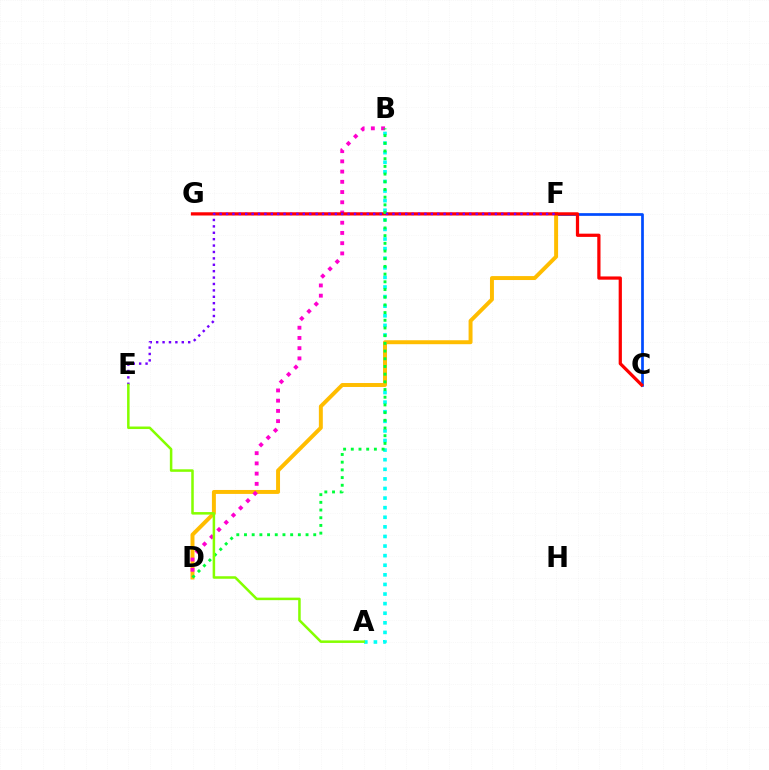{('A', 'B'): [{'color': '#00fff6', 'line_style': 'dotted', 'thickness': 2.61}], ('C', 'F'): [{'color': '#004bff', 'line_style': 'solid', 'thickness': 1.96}], ('D', 'F'): [{'color': '#ffbd00', 'line_style': 'solid', 'thickness': 2.84}], ('B', 'D'): [{'color': '#ff00cf', 'line_style': 'dotted', 'thickness': 2.78}, {'color': '#00ff39', 'line_style': 'dotted', 'thickness': 2.09}], ('C', 'G'): [{'color': '#ff0000', 'line_style': 'solid', 'thickness': 2.33}], ('E', 'F'): [{'color': '#7200ff', 'line_style': 'dotted', 'thickness': 1.74}], ('A', 'E'): [{'color': '#84ff00', 'line_style': 'solid', 'thickness': 1.81}]}